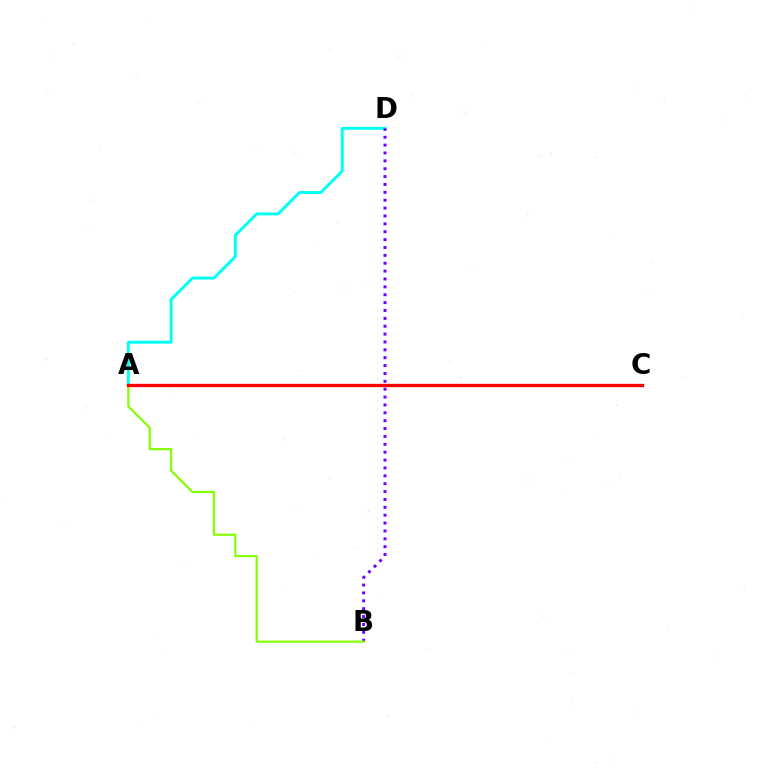{('A', 'D'): [{'color': '#00fff6', 'line_style': 'solid', 'thickness': 2.1}], ('B', 'D'): [{'color': '#7200ff', 'line_style': 'dotted', 'thickness': 2.14}], ('A', 'B'): [{'color': '#84ff00', 'line_style': 'solid', 'thickness': 1.56}], ('A', 'C'): [{'color': '#ff0000', 'line_style': 'solid', 'thickness': 2.4}]}